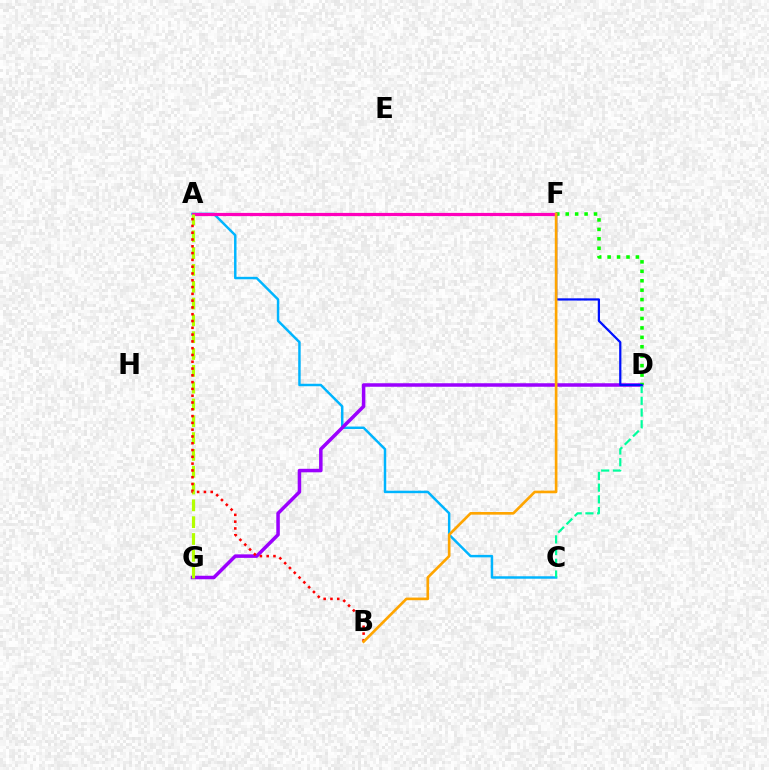{('A', 'C'): [{'color': '#00b5ff', 'line_style': 'solid', 'thickness': 1.78}], ('D', 'G'): [{'color': '#9b00ff', 'line_style': 'solid', 'thickness': 2.53}], ('A', 'F'): [{'color': '#ff00bd', 'line_style': 'solid', 'thickness': 2.3}], ('C', 'D'): [{'color': '#00ff9d', 'line_style': 'dashed', 'thickness': 1.59}], ('D', 'F'): [{'color': '#08ff00', 'line_style': 'dotted', 'thickness': 2.56}, {'color': '#0010ff', 'line_style': 'solid', 'thickness': 1.61}], ('A', 'G'): [{'color': '#b3ff00', 'line_style': 'dashed', 'thickness': 2.28}], ('A', 'B'): [{'color': '#ff0000', 'line_style': 'dotted', 'thickness': 1.85}], ('B', 'F'): [{'color': '#ffa500', 'line_style': 'solid', 'thickness': 1.91}]}